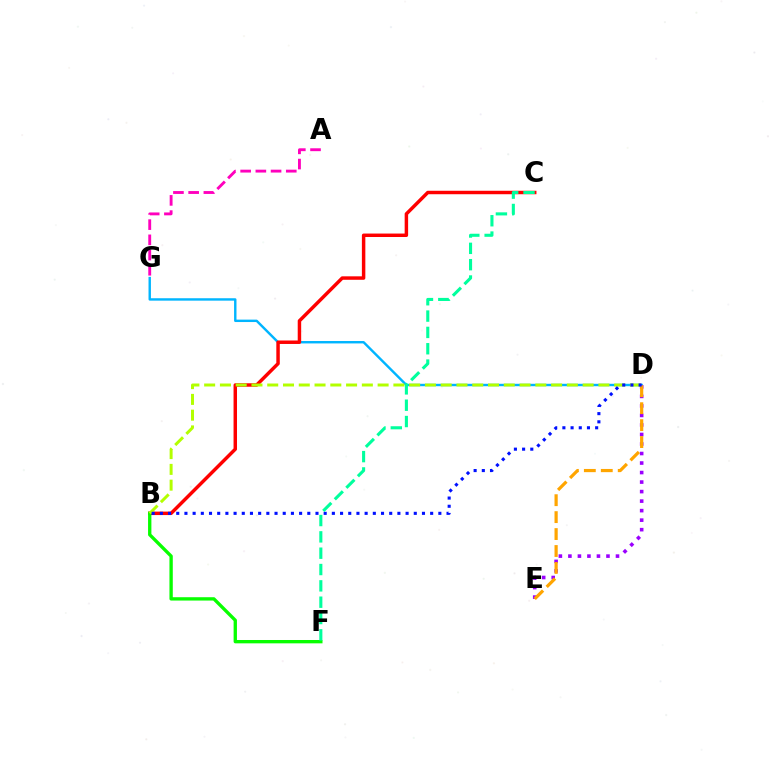{('D', 'G'): [{'color': '#00b5ff', 'line_style': 'solid', 'thickness': 1.74}], ('B', 'C'): [{'color': '#ff0000', 'line_style': 'solid', 'thickness': 2.49}], ('B', 'F'): [{'color': '#08ff00', 'line_style': 'solid', 'thickness': 2.4}], ('B', 'D'): [{'color': '#b3ff00', 'line_style': 'dashed', 'thickness': 2.14}, {'color': '#0010ff', 'line_style': 'dotted', 'thickness': 2.23}], ('A', 'G'): [{'color': '#ff00bd', 'line_style': 'dashed', 'thickness': 2.07}], ('D', 'E'): [{'color': '#9b00ff', 'line_style': 'dotted', 'thickness': 2.59}, {'color': '#ffa500', 'line_style': 'dashed', 'thickness': 2.3}], ('C', 'F'): [{'color': '#00ff9d', 'line_style': 'dashed', 'thickness': 2.22}]}